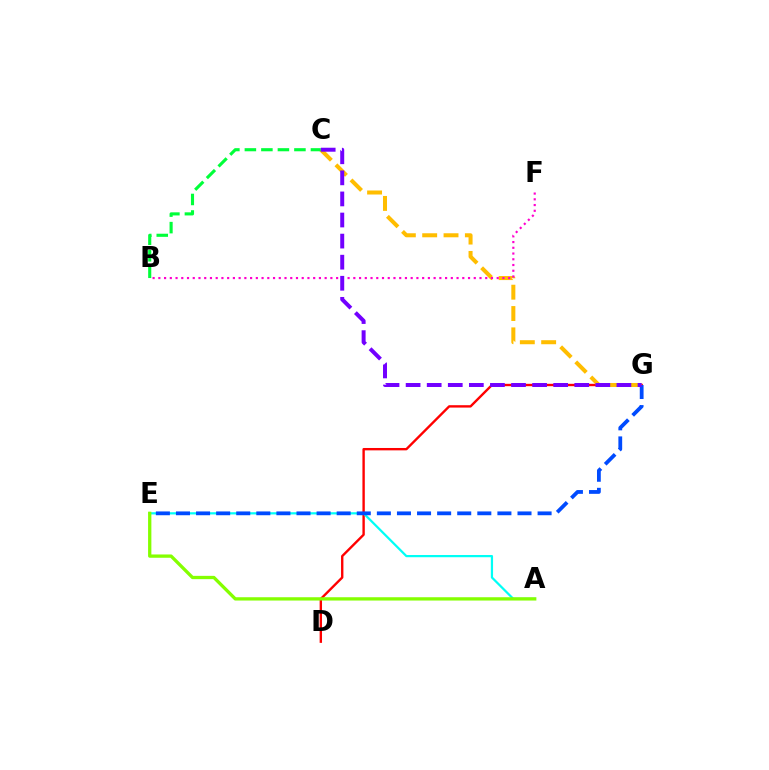{('D', 'G'): [{'color': '#ff0000', 'line_style': 'solid', 'thickness': 1.71}], ('A', 'E'): [{'color': '#00fff6', 'line_style': 'solid', 'thickness': 1.6}, {'color': '#84ff00', 'line_style': 'solid', 'thickness': 2.37}], ('C', 'G'): [{'color': '#ffbd00', 'line_style': 'dashed', 'thickness': 2.9}, {'color': '#7200ff', 'line_style': 'dashed', 'thickness': 2.86}], ('E', 'G'): [{'color': '#004bff', 'line_style': 'dashed', 'thickness': 2.73}], ('B', 'F'): [{'color': '#ff00cf', 'line_style': 'dotted', 'thickness': 1.56}], ('B', 'C'): [{'color': '#00ff39', 'line_style': 'dashed', 'thickness': 2.24}]}